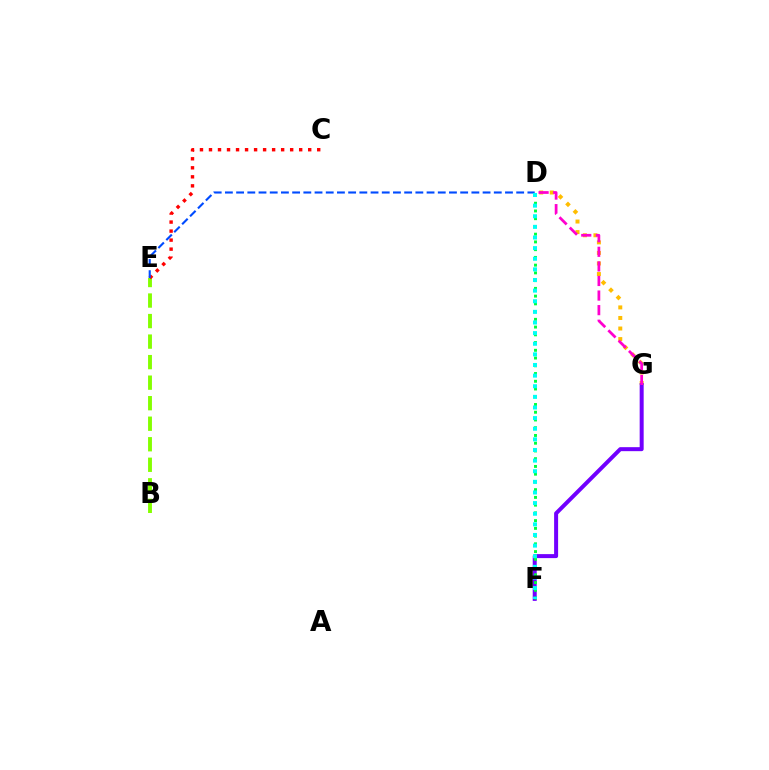{('D', 'G'): [{'color': '#ffbd00', 'line_style': 'dotted', 'thickness': 2.87}, {'color': '#ff00cf', 'line_style': 'dashed', 'thickness': 1.98}], ('F', 'G'): [{'color': '#7200ff', 'line_style': 'solid', 'thickness': 2.88}], ('B', 'E'): [{'color': '#84ff00', 'line_style': 'dashed', 'thickness': 2.79}], ('C', 'E'): [{'color': '#ff0000', 'line_style': 'dotted', 'thickness': 2.45}], ('D', 'F'): [{'color': '#00ff39', 'line_style': 'dotted', 'thickness': 2.1}, {'color': '#00fff6', 'line_style': 'dotted', 'thickness': 2.89}], ('D', 'E'): [{'color': '#004bff', 'line_style': 'dashed', 'thickness': 1.52}]}